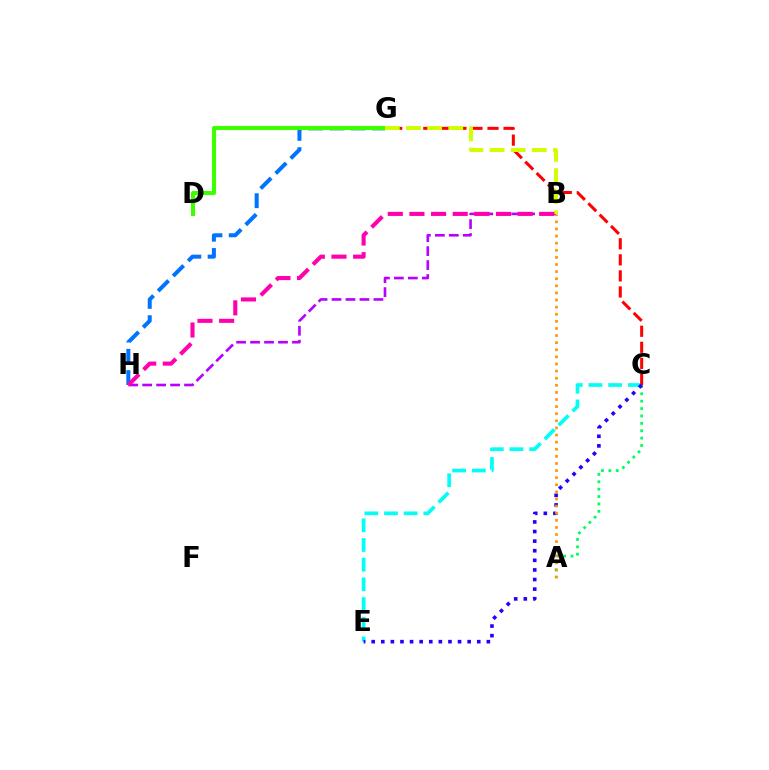{('A', 'C'): [{'color': '#00ff5c', 'line_style': 'dotted', 'thickness': 2.01}], ('C', 'E'): [{'color': '#00fff6', 'line_style': 'dashed', 'thickness': 2.67}, {'color': '#2500ff', 'line_style': 'dotted', 'thickness': 2.61}], ('B', 'H'): [{'color': '#b900ff', 'line_style': 'dashed', 'thickness': 1.9}, {'color': '#ff00ac', 'line_style': 'dashed', 'thickness': 2.94}], ('C', 'G'): [{'color': '#ff0000', 'line_style': 'dashed', 'thickness': 2.18}], ('G', 'H'): [{'color': '#0074ff', 'line_style': 'dashed', 'thickness': 2.89}], ('D', 'G'): [{'color': '#3dff00', 'line_style': 'solid', 'thickness': 2.95}], ('B', 'G'): [{'color': '#d1ff00', 'line_style': 'dashed', 'thickness': 2.87}], ('A', 'B'): [{'color': '#ff9400', 'line_style': 'dotted', 'thickness': 1.93}]}